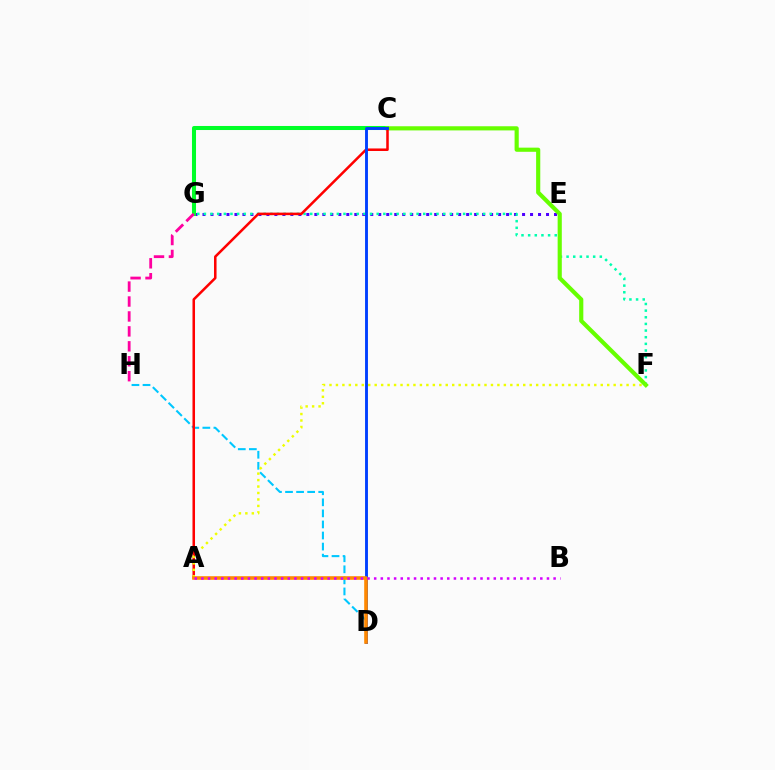{('E', 'G'): [{'color': '#4f00ff', 'line_style': 'dotted', 'thickness': 2.17}], ('C', 'G'): [{'color': '#00ff27', 'line_style': 'solid', 'thickness': 2.92}], ('D', 'H'): [{'color': '#00c7ff', 'line_style': 'dashed', 'thickness': 1.5}], ('F', 'G'): [{'color': '#00ffaf', 'line_style': 'dotted', 'thickness': 1.81}], ('C', 'F'): [{'color': '#66ff00', 'line_style': 'solid', 'thickness': 2.99}], ('A', 'C'): [{'color': '#ff0000', 'line_style': 'solid', 'thickness': 1.82}], ('A', 'F'): [{'color': '#eeff00', 'line_style': 'dotted', 'thickness': 1.75}], ('C', 'D'): [{'color': '#003fff', 'line_style': 'solid', 'thickness': 2.08}], ('G', 'H'): [{'color': '#ff00a0', 'line_style': 'dashed', 'thickness': 2.03}], ('A', 'D'): [{'color': '#ff8800', 'line_style': 'solid', 'thickness': 2.59}], ('A', 'B'): [{'color': '#d600ff', 'line_style': 'dotted', 'thickness': 1.81}]}